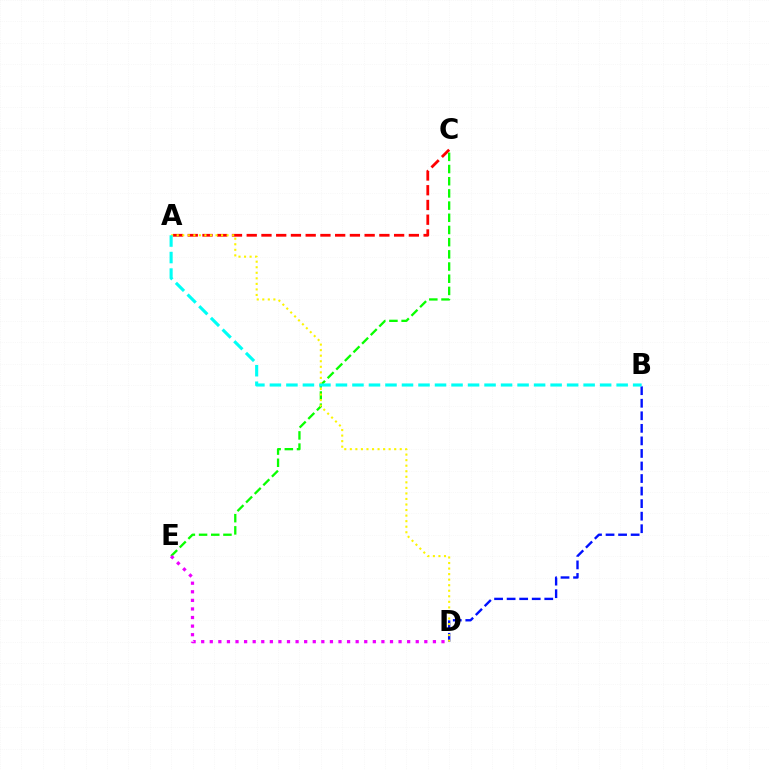{('A', 'C'): [{'color': '#ff0000', 'line_style': 'dashed', 'thickness': 2.0}], ('C', 'E'): [{'color': '#08ff00', 'line_style': 'dashed', 'thickness': 1.66}], ('B', 'D'): [{'color': '#0010ff', 'line_style': 'dashed', 'thickness': 1.7}], ('A', 'D'): [{'color': '#fcf500', 'line_style': 'dotted', 'thickness': 1.51}], ('A', 'B'): [{'color': '#00fff6', 'line_style': 'dashed', 'thickness': 2.24}], ('D', 'E'): [{'color': '#ee00ff', 'line_style': 'dotted', 'thickness': 2.33}]}